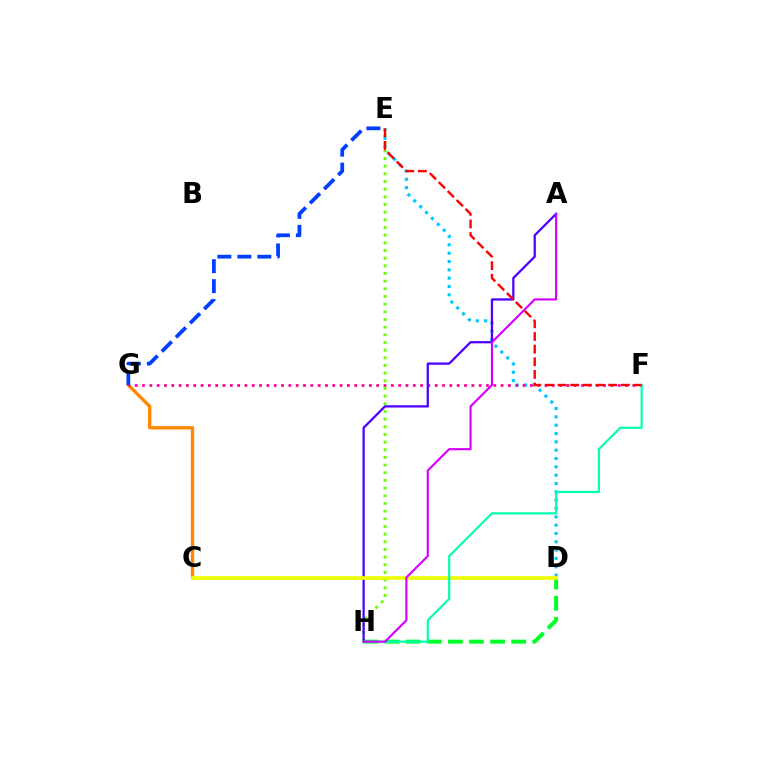{('C', 'G'): [{'color': '#ff8800', 'line_style': 'solid', 'thickness': 2.4}], ('E', 'H'): [{'color': '#66ff00', 'line_style': 'dotted', 'thickness': 2.08}], ('D', 'H'): [{'color': '#00ff27', 'line_style': 'dashed', 'thickness': 2.87}], ('D', 'E'): [{'color': '#00c7ff', 'line_style': 'dotted', 'thickness': 2.26}], ('F', 'G'): [{'color': '#ff00a0', 'line_style': 'dotted', 'thickness': 1.99}], ('A', 'H'): [{'color': '#4f00ff', 'line_style': 'solid', 'thickness': 1.65}, {'color': '#d600ff', 'line_style': 'solid', 'thickness': 1.54}], ('C', 'D'): [{'color': '#eeff00', 'line_style': 'solid', 'thickness': 2.63}], ('E', 'G'): [{'color': '#003fff', 'line_style': 'dashed', 'thickness': 2.71}], ('F', 'H'): [{'color': '#00ffaf', 'line_style': 'solid', 'thickness': 1.56}], ('E', 'F'): [{'color': '#ff0000', 'line_style': 'dashed', 'thickness': 1.72}]}